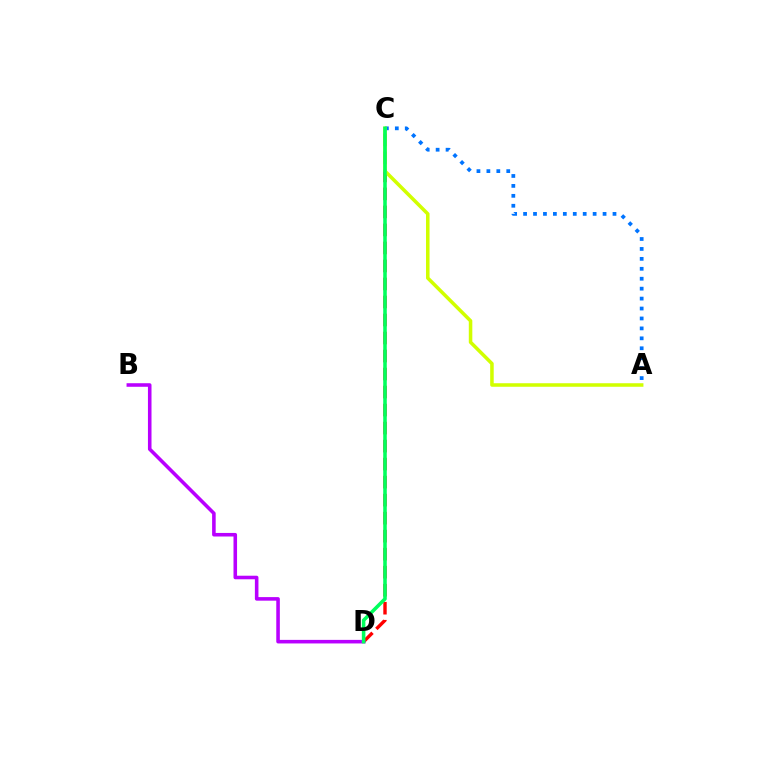{('C', 'D'): [{'color': '#ff0000', 'line_style': 'dashed', 'thickness': 2.45}, {'color': '#00ff5c', 'line_style': 'solid', 'thickness': 2.56}], ('A', 'C'): [{'color': '#0074ff', 'line_style': 'dotted', 'thickness': 2.7}, {'color': '#d1ff00', 'line_style': 'solid', 'thickness': 2.54}], ('B', 'D'): [{'color': '#b900ff', 'line_style': 'solid', 'thickness': 2.57}]}